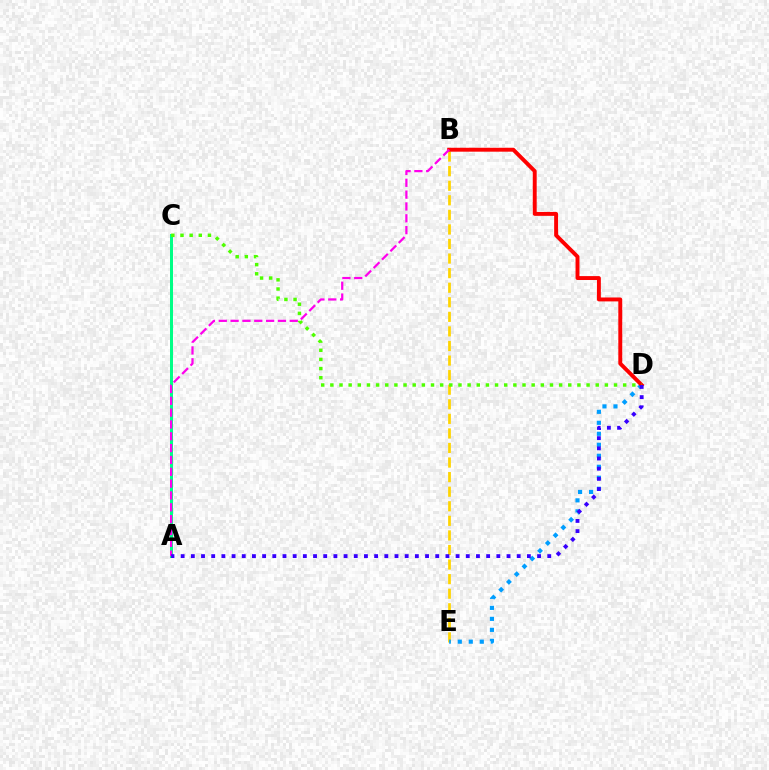{('A', 'C'): [{'color': '#00ff86', 'line_style': 'solid', 'thickness': 2.16}], ('B', 'E'): [{'color': '#ffd500', 'line_style': 'dashed', 'thickness': 1.98}], ('D', 'E'): [{'color': '#009eff', 'line_style': 'dotted', 'thickness': 2.99}], ('B', 'D'): [{'color': '#ff0000', 'line_style': 'solid', 'thickness': 2.82}], ('C', 'D'): [{'color': '#4fff00', 'line_style': 'dotted', 'thickness': 2.49}], ('A', 'B'): [{'color': '#ff00ed', 'line_style': 'dashed', 'thickness': 1.61}], ('A', 'D'): [{'color': '#3700ff', 'line_style': 'dotted', 'thickness': 2.77}]}